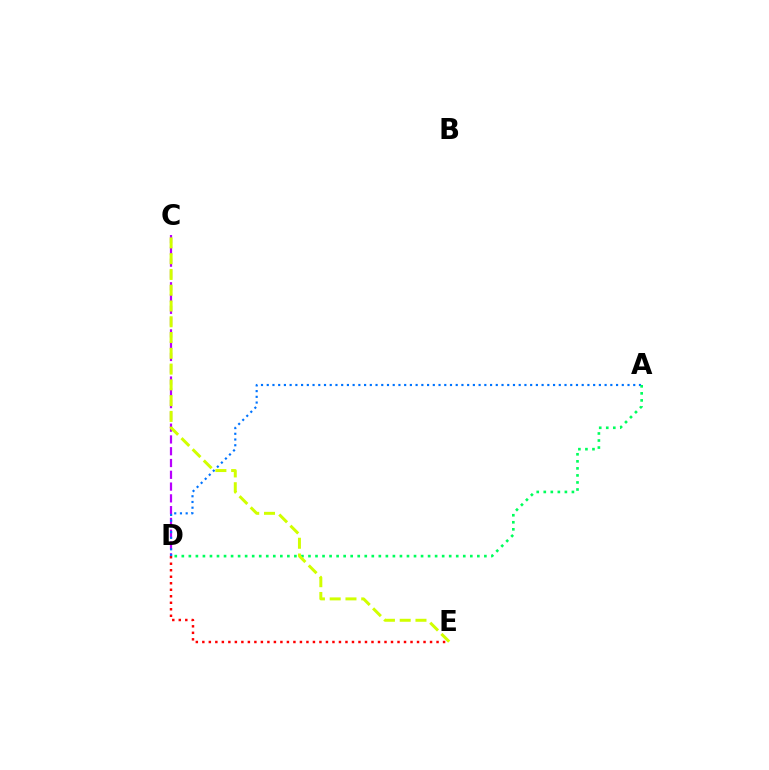{('D', 'E'): [{'color': '#ff0000', 'line_style': 'dotted', 'thickness': 1.77}], ('C', 'D'): [{'color': '#b900ff', 'line_style': 'dashed', 'thickness': 1.6}], ('A', 'D'): [{'color': '#0074ff', 'line_style': 'dotted', 'thickness': 1.56}, {'color': '#00ff5c', 'line_style': 'dotted', 'thickness': 1.91}], ('C', 'E'): [{'color': '#d1ff00', 'line_style': 'dashed', 'thickness': 2.14}]}